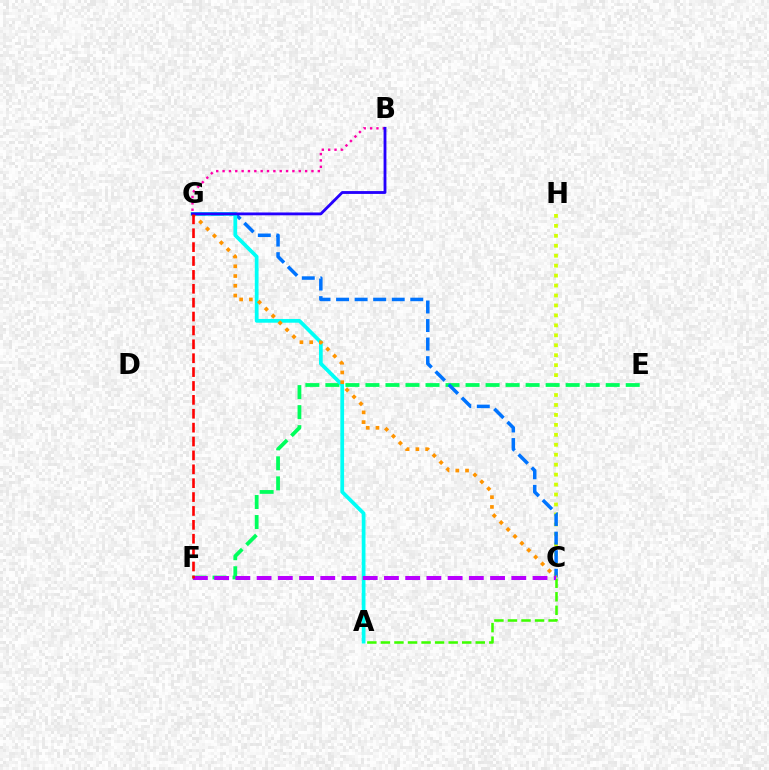{('C', 'H'): [{'color': '#d1ff00', 'line_style': 'dotted', 'thickness': 2.7}], ('E', 'F'): [{'color': '#00ff5c', 'line_style': 'dashed', 'thickness': 2.72}], ('C', 'G'): [{'color': '#0074ff', 'line_style': 'dashed', 'thickness': 2.52}, {'color': '#ff9400', 'line_style': 'dotted', 'thickness': 2.65}], ('A', 'G'): [{'color': '#00fff6', 'line_style': 'solid', 'thickness': 2.69}], ('B', 'G'): [{'color': '#ff00ac', 'line_style': 'dotted', 'thickness': 1.72}, {'color': '#2500ff', 'line_style': 'solid', 'thickness': 2.04}], ('A', 'C'): [{'color': '#3dff00', 'line_style': 'dashed', 'thickness': 1.84}], ('C', 'F'): [{'color': '#b900ff', 'line_style': 'dashed', 'thickness': 2.88}], ('F', 'G'): [{'color': '#ff0000', 'line_style': 'dashed', 'thickness': 1.89}]}